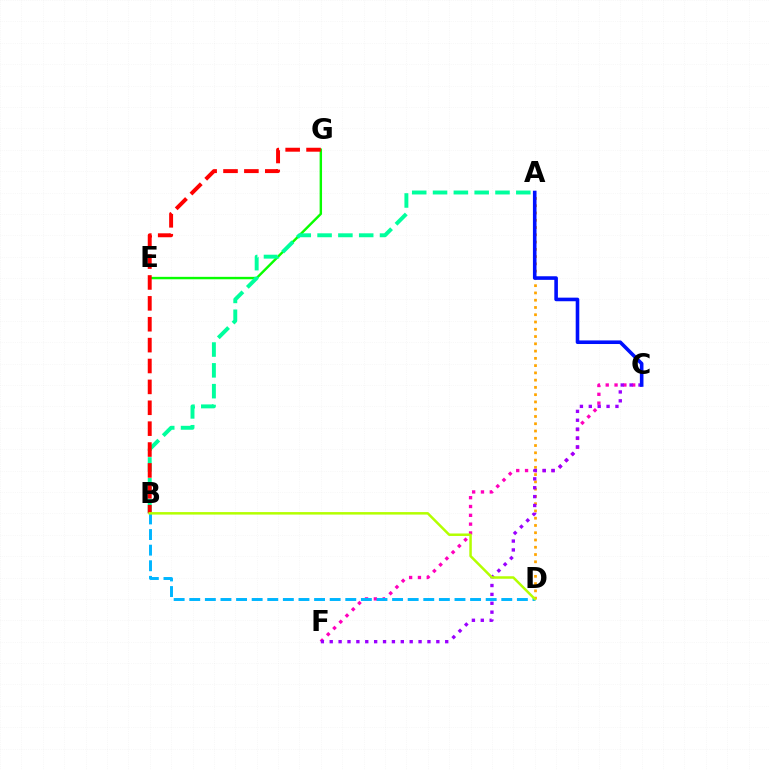{('A', 'D'): [{'color': '#ffa500', 'line_style': 'dotted', 'thickness': 1.97}], ('C', 'F'): [{'color': '#ff00bd', 'line_style': 'dotted', 'thickness': 2.4}, {'color': '#9b00ff', 'line_style': 'dotted', 'thickness': 2.41}], ('E', 'G'): [{'color': '#08ff00', 'line_style': 'solid', 'thickness': 1.74}], ('B', 'D'): [{'color': '#00b5ff', 'line_style': 'dashed', 'thickness': 2.12}, {'color': '#b3ff00', 'line_style': 'solid', 'thickness': 1.8}], ('A', 'B'): [{'color': '#00ff9d', 'line_style': 'dashed', 'thickness': 2.83}], ('B', 'G'): [{'color': '#ff0000', 'line_style': 'dashed', 'thickness': 2.84}], ('A', 'C'): [{'color': '#0010ff', 'line_style': 'solid', 'thickness': 2.59}]}